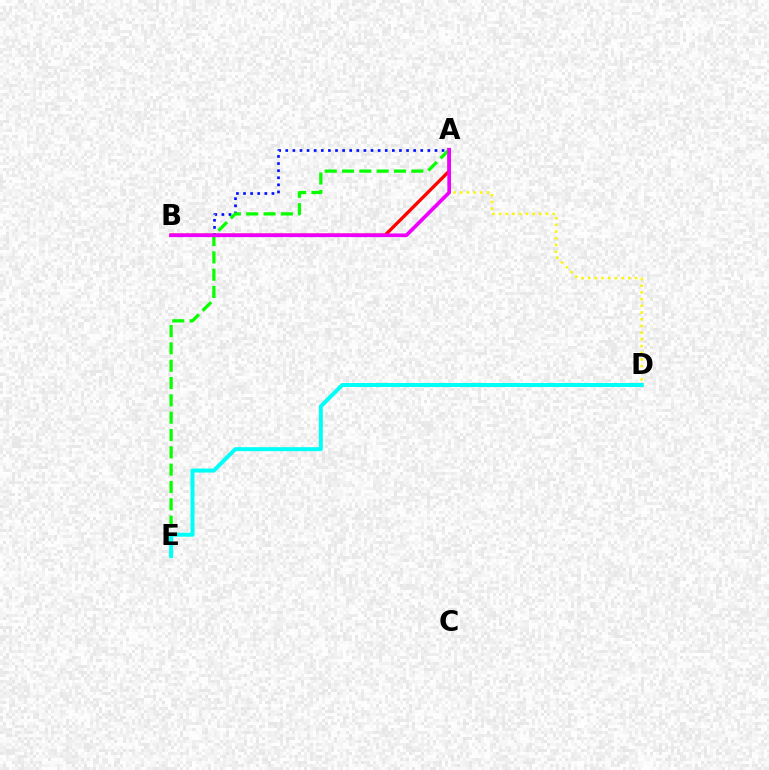{('A', 'B'): [{'color': '#ff0000', 'line_style': 'solid', 'thickness': 2.39}, {'color': '#0010ff', 'line_style': 'dotted', 'thickness': 1.93}, {'color': '#ee00ff', 'line_style': 'solid', 'thickness': 2.63}], ('A', 'E'): [{'color': '#08ff00', 'line_style': 'dashed', 'thickness': 2.35}], ('A', 'D'): [{'color': '#fcf500', 'line_style': 'dotted', 'thickness': 1.82}], ('D', 'E'): [{'color': '#00fff6', 'line_style': 'solid', 'thickness': 2.87}]}